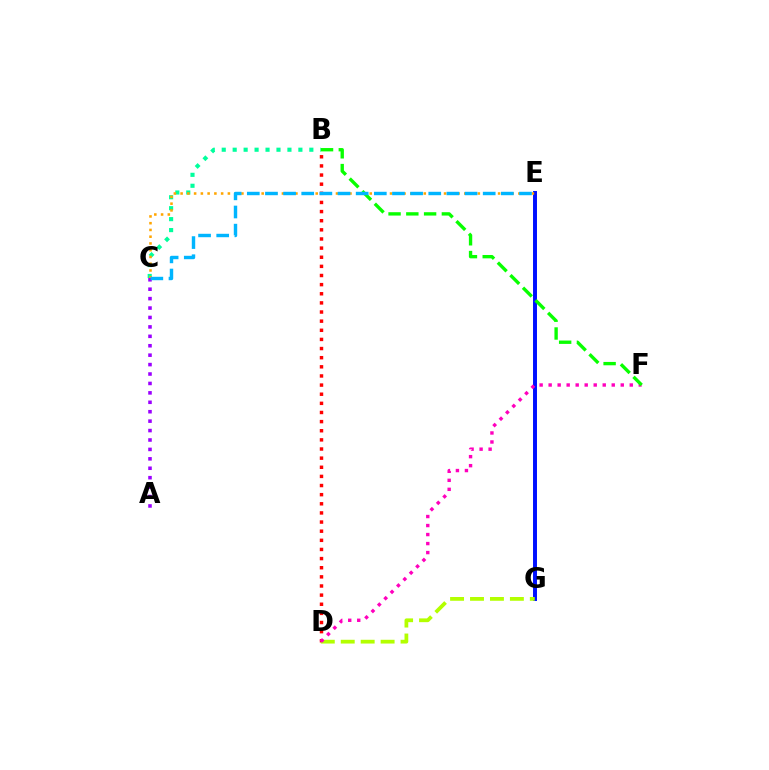{('B', 'D'): [{'color': '#ff0000', 'line_style': 'dotted', 'thickness': 2.48}], ('E', 'G'): [{'color': '#0010ff', 'line_style': 'solid', 'thickness': 2.84}], ('B', 'C'): [{'color': '#00ff9d', 'line_style': 'dotted', 'thickness': 2.98}], ('D', 'G'): [{'color': '#b3ff00', 'line_style': 'dashed', 'thickness': 2.71}], ('C', 'E'): [{'color': '#ffa500', 'line_style': 'dotted', 'thickness': 1.84}, {'color': '#00b5ff', 'line_style': 'dashed', 'thickness': 2.47}], ('A', 'C'): [{'color': '#9b00ff', 'line_style': 'dotted', 'thickness': 2.56}], ('D', 'F'): [{'color': '#ff00bd', 'line_style': 'dotted', 'thickness': 2.45}], ('B', 'F'): [{'color': '#08ff00', 'line_style': 'dashed', 'thickness': 2.41}]}